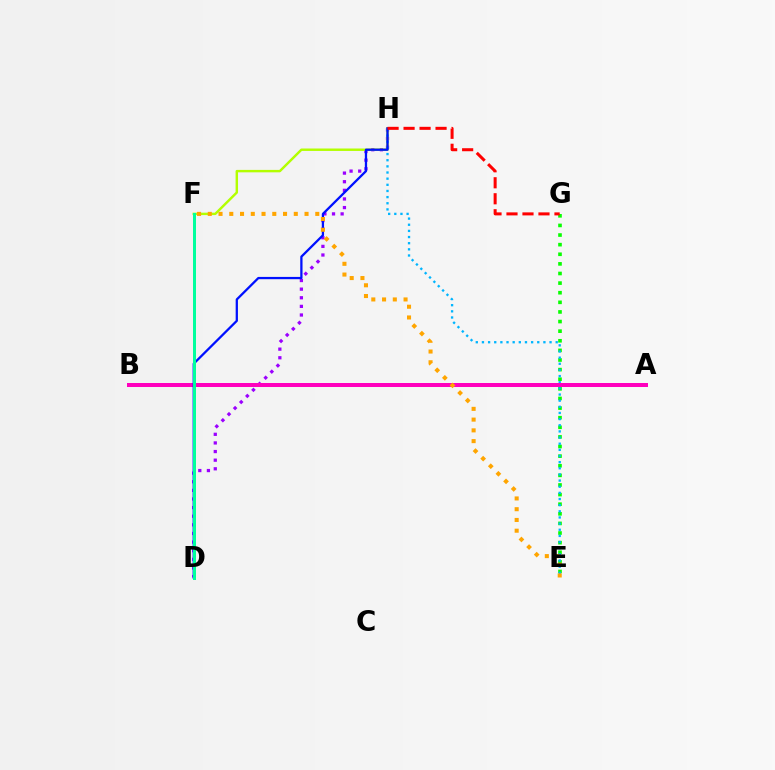{('D', 'H'): [{'color': '#9b00ff', 'line_style': 'dotted', 'thickness': 2.34}, {'color': '#0010ff', 'line_style': 'solid', 'thickness': 1.64}], ('E', 'G'): [{'color': '#08ff00', 'line_style': 'dotted', 'thickness': 2.61}], ('F', 'H'): [{'color': '#b3ff00', 'line_style': 'solid', 'thickness': 1.75}], ('E', 'H'): [{'color': '#00b5ff', 'line_style': 'dotted', 'thickness': 1.67}], ('A', 'B'): [{'color': '#ff00bd', 'line_style': 'solid', 'thickness': 2.87}], ('E', 'F'): [{'color': '#ffa500', 'line_style': 'dotted', 'thickness': 2.92}], ('G', 'H'): [{'color': '#ff0000', 'line_style': 'dashed', 'thickness': 2.17}], ('D', 'F'): [{'color': '#00ff9d', 'line_style': 'solid', 'thickness': 2.16}]}